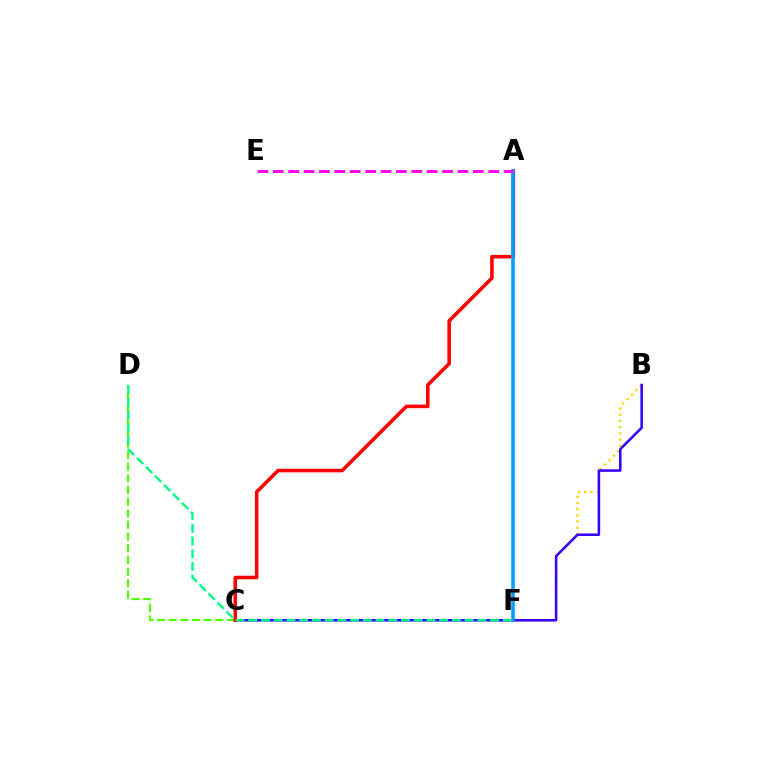{('B', 'C'): [{'color': '#ffd500', 'line_style': 'dotted', 'thickness': 1.69}, {'color': '#3700ff', 'line_style': 'solid', 'thickness': 1.84}], ('C', 'D'): [{'color': '#4fff00', 'line_style': 'dashed', 'thickness': 1.58}], ('A', 'C'): [{'color': '#ff0000', 'line_style': 'solid', 'thickness': 2.56}], ('A', 'F'): [{'color': '#009eff', 'line_style': 'solid', 'thickness': 2.55}], ('A', 'E'): [{'color': '#ff00ed', 'line_style': 'dashed', 'thickness': 2.09}], ('D', 'F'): [{'color': '#00ff86', 'line_style': 'dashed', 'thickness': 1.73}]}